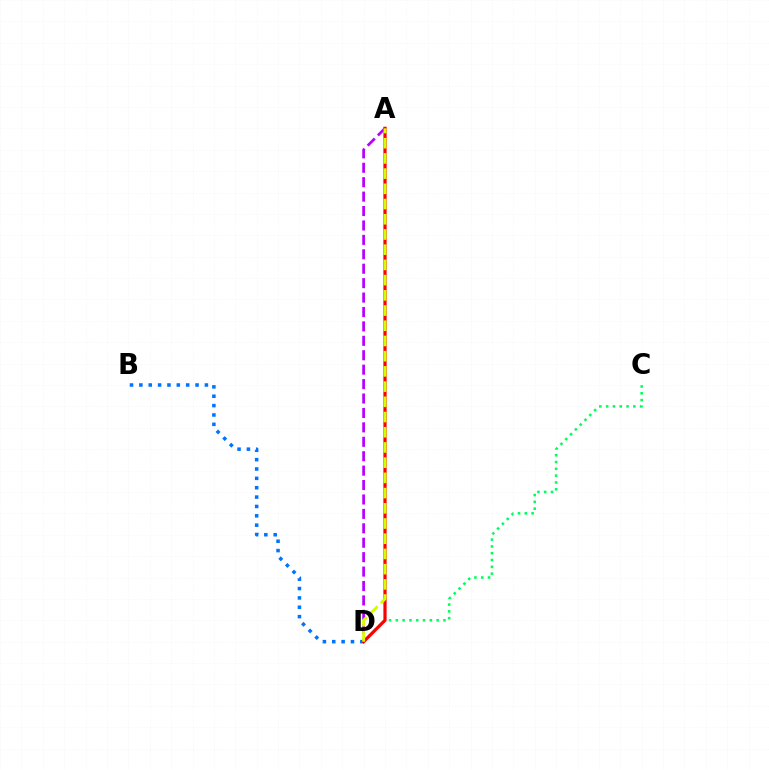{('C', 'D'): [{'color': '#00ff5c', 'line_style': 'dotted', 'thickness': 1.85}], ('A', 'D'): [{'color': '#b900ff', 'line_style': 'dashed', 'thickness': 1.96}, {'color': '#ff0000', 'line_style': 'solid', 'thickness': 2.31}, {'color': '#d1ff00', 'line_style': 'dashed', 'thickness': 2.07}], ('B', 'D'): [{'color': '#0074ff', 'line_style': 'dotted', 'thickness': 2.54}]}